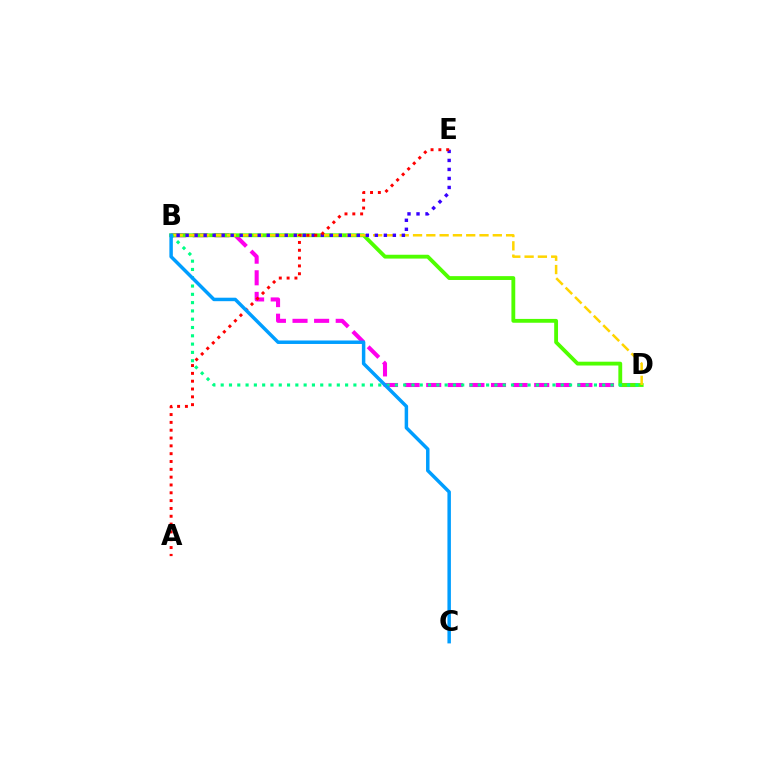{('B', 'D'): [{'color': '#ff00ed', 'line_style': 'dashed', 'thickness': 2.93}, {'color': '#4fff00', 'line_style': 'solid', 'thickness': 2.76}, {'color': '#ffd500', 'line_style': 'dashed', 'thickness': 1.81}, {'color': '#00ff86', 'line_style': 'dotted', 'thickness': 2.25}], ('B', 'E'): [{'color': '#3700ff', 'line_style': 'dotted', 'thickness': 2.45}], ('A', 'E'): [{'color': '#ff0000', 'line_style': 'dotted', 'thickness': 2.13}], ('B', 'C'): [{'color': '#009eff', 'line_style': 'solid', 'thickness': 2.5}]}